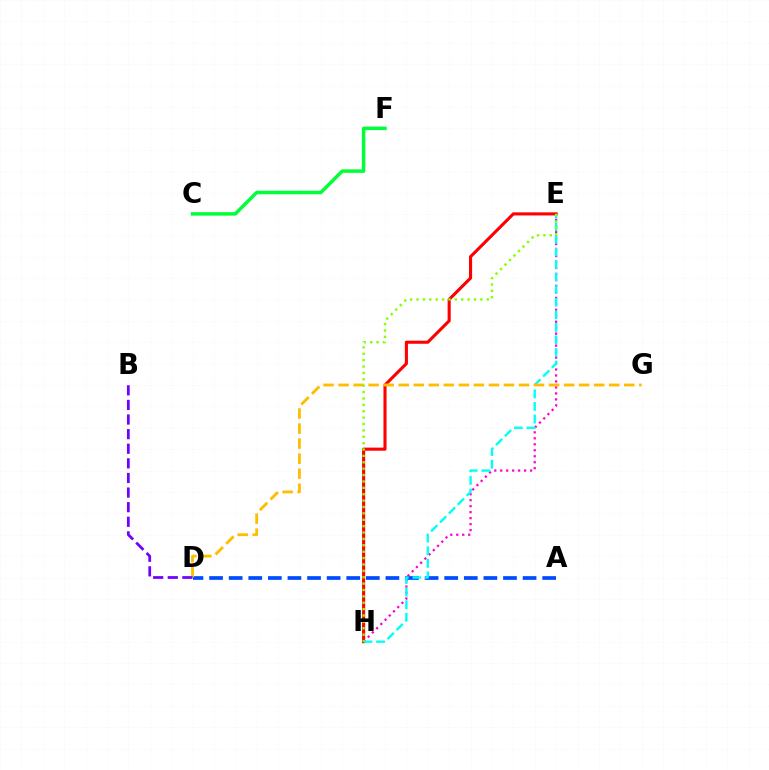{('C', 'F'): [{'color': '#00ff39', 'line_style': 'solid', 'thickness': 2.51}], ('E', 'H'): [{'color': '#ff00cf', 'line_style': 'dotted', 'thickness': 1.62}, {'color': '#ff0000', 'line_style': 'solid', 'thickness': 2.23}, {'color': '#00fff6', 'line_style': 'dashed', 'thickness': 1.71}, {'color': '#84ff00', 'line_style': 'dotted', 'thickness': 1.73}], ('A', 'D'): [{'color': '#004bff', 'line_style': 'dashed', 'thickness': 2.66}], ('D', 'G'): [{'color': '#ffbd00', 'line_style': 'dashed', 'thickness': 2.04}], ('B', 'D'): [{'color': '#7200ff', 'line_style': 'dashed', 'thickness': 1.98}]}